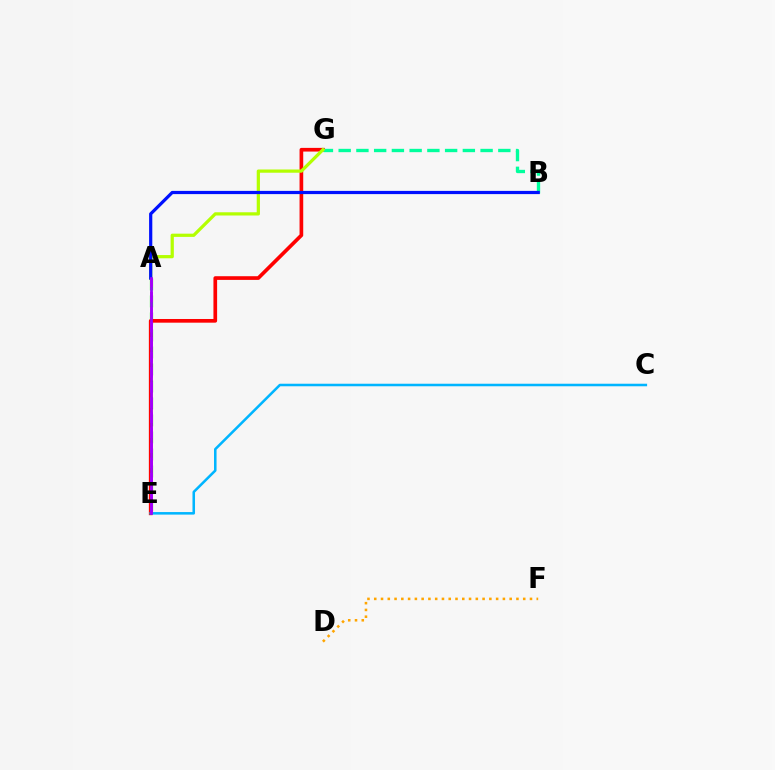{('A', 'E'): [{'color': '#08ff00', 'line_style': 'dashed', 'thickness': 2.31}, {'color': '#ff00bd', 'line_style': 'dashed', 'thickness': 2.05}, {'color': '#9b00ff', 'line_style': 'solid', 'thickness': 1.93}], ('D', 'F'): [{'color': '#ffa500', 'line_style': 'dotted', 'thickness': 1.84}], ('E', 'G'): [{'color': '#ff0000', 'line_style': 'solid', 'thickness': 2.65}], ('B', 'G'): [{'color': '#00ff9d', 'line_style': 'dashed', 'thickness': 2.41}], ('A', 'G'): [{'color': '#b3ff00', 'line_style': 'solid', 'thickness': 2.32}], ('A', 'B'): [{'color': '#0010ff', 'line_style': 'solid', 'thickness': 2.31}], ('C', 'E'): [{'color': '#00b5ff', 'line_style': 'solid', 'thickness': 1.83}]}